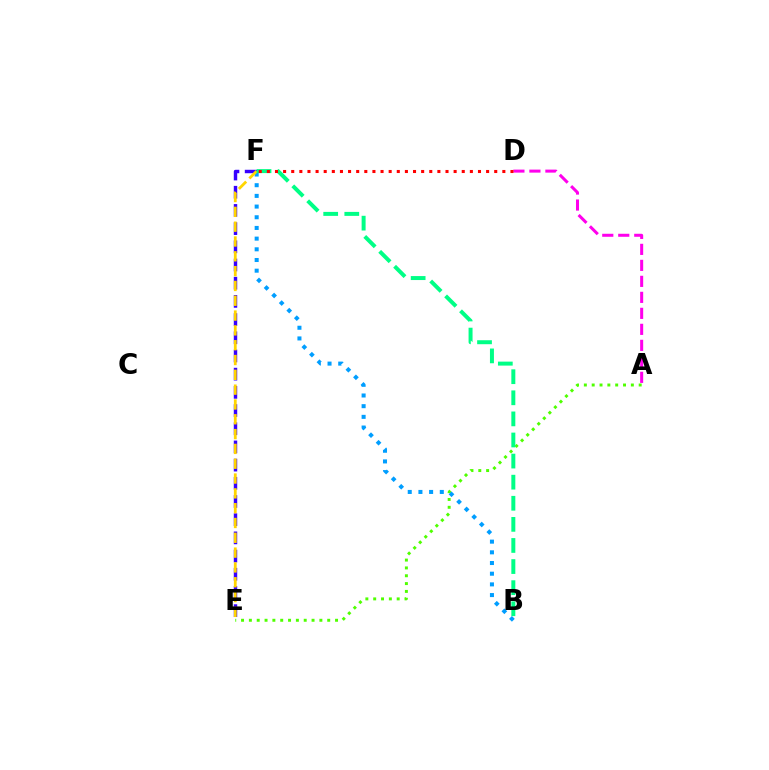{('A', 'D'): [{'color': '#ff00ed', 'line_style': 'dashed', 'thickness': 2.17}], ('E', 'F'): [{'color': '#3700ff', 'line_style': 'dashed', 'thickness': 2.47}, {'color': '#ffd500', 'line_style': 'dashed', 'thickness': 2.01}], ('A', 'E'): [{'color': '#4fff00', 'line_style': 'dotted', 'thickness': 2.13}], ('B', 'F'): [{'color': '#009eff', 'line_style': 'dotted', 'thickness': 2.9}, {'color': '#00ff86', 'line_style': 'dashed', 'thickness': 2.87}], ('D', 'F'): [{'color': '#ff0000', 'line_style': 'dotted', 'thickness': 2.21}]}